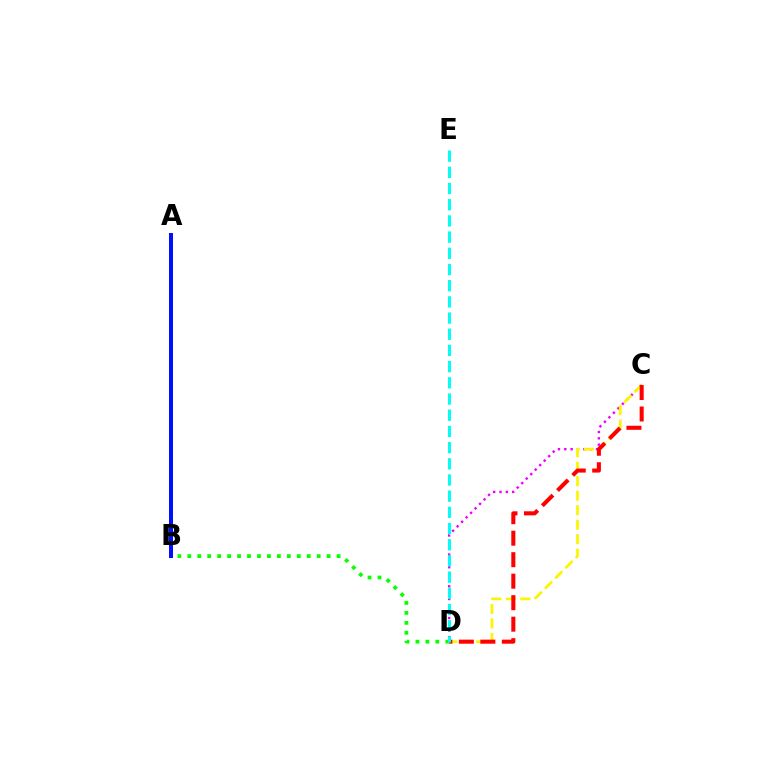{('C', 'D'): [{'color': '#ee00ff', 'line_style': 'dotted', 'thickness': 1.72}, {'color': '#fcf500', 'line_style': 'dashed', 'thickness': 1.97}, {'color': '#ff0000', 'line_style': 'dashed', 'thickness': 2.92}], ('B', 'D'): [{'color': '#08ff00', 'line_style': 'dotted', 'thickness': 2.7}], ('D', 'E'): [{'color': '#00fff6', 'line_style': 'dashed', 'thickness': 2.2}], ('A', 'B'): [{'color': '#0010ff', 'line_style': 'solid', 'thickness': 2.87}]}